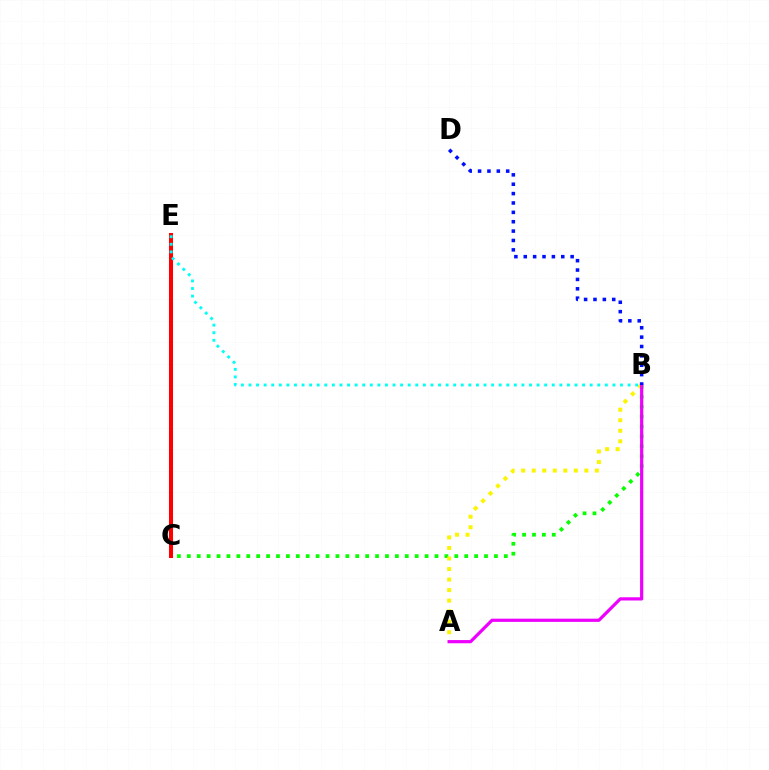{('C', 'E'): [{'color': '#ff0000', 'line_style': 'solid', 'thickness': 2.91}], ('B', 'C'): [{'color': '#08ff00', 'line_style': 'dotted', 'thickness': 2.69}], ('B', 'E'): [{'color': '#00fff6', 'line_style': 'dotted', 'thickness': 2.06}], ('A', 'B'): [{'color': '#fcf500', 'line_style': 'dotted', 'thickness': 2.86}, {'color': '#ee00ff', 'line_style': 'solid', 'thickness': 2.31}], ('B', 'D'): [{'color': '#0010ff', 'line_style': 'dotted', 'thickness': 2.55}]}